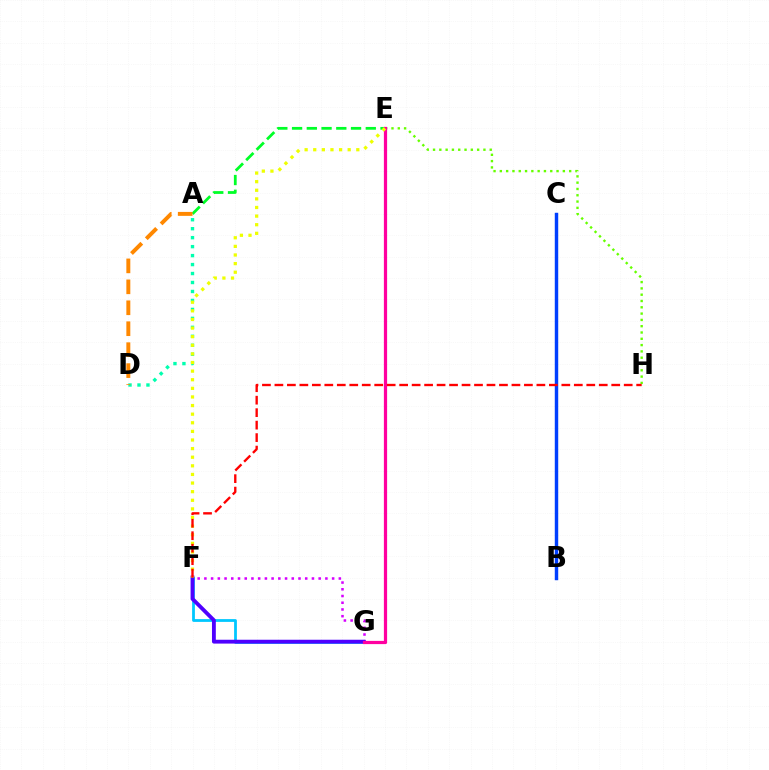{('E', 'H'): [{'color': '#66ff00', 'line_style': 'dotted', 'thickness': 1.71}], ('B', 'C'): [{'color': '#003fff', 'line_style': 'solid', 'thickness': 2.47}], ('A', 'D'): [{'color': '#00ffaf', 'line_style': 'dotted', 'thickness': 2.44}, {'color': '#ff8800', 'line_style': 'dashed', 'thickness': 2.85}], ('F', 'G'): [{'color': '#00c7ff', 'line_style': 'solid', 'thickness': 2.0}, {'color': '#d600ff', 'line_style': 'dotted', 'thickness': 1.83}, {'color': '#4f00ff', 'line_style': 'solid', 'thickness': 2.77}], ('A', 'E'): [{'color': '#00ff27', 'line_style': 'dashed', 'thickness': 2.0}], ('E', 'G'): [{'color': '#ff00a0', 'line_style': 'solid', 'thickness': 2.32}], ('E', 'F'): [{'color': '#eeff00', 'line_style': 'dotted', 'thickness': 2.34}], ('F', 'H'): [{'color': '#ff0000', 'line_style': 'dashed', 'thickness': 1.69}]}